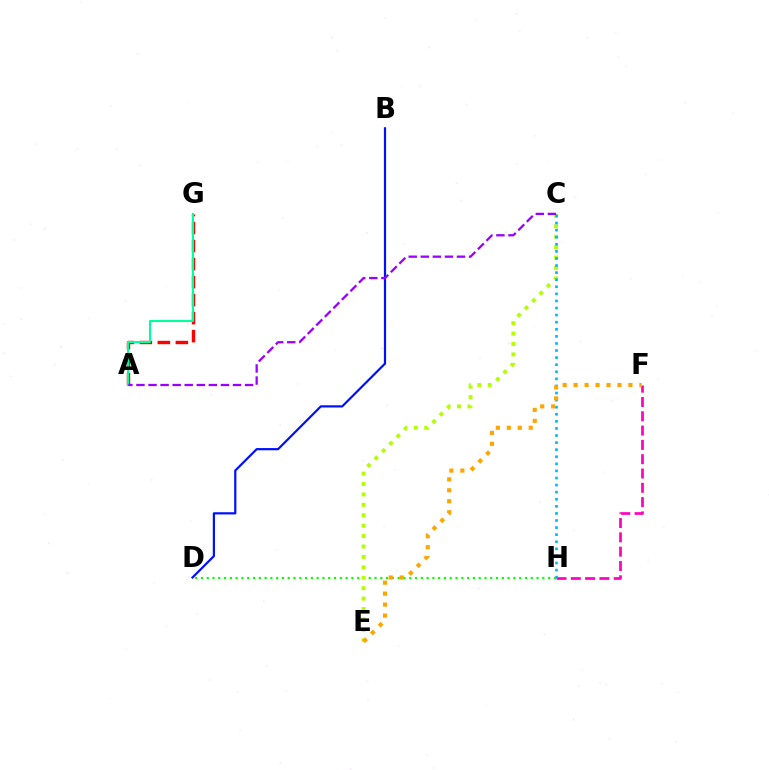{('A', 'G'): [{'color': '#ff0000', 'line_style': 'dashed', 'thickness': 2.45}, {'color': '#00ff9d', 'line_style': 'solid', 'thickness': 1.5}], ('F', 'H'): [{'color': '#ff00bd', 'line_style': 'dashed', 'thickness': 1.94}], ('D', 'H'): [{'color': '#08ff00', 'line_style': 'dotted', 'thickness': 1.57}], ('C', 'E'): [{'color': '#b3ff00', 'line_style': 'dotted', 'thickness': 2.83}], ('B', 'D'): [{'color': '#0010ff', 'line_style': 'solid', 'thickness': 1.59}], ('C', 'H'): [{'color': '#00b5ff', 'line_style': 'dotted', 'thickness': 1.92}], ('E', 'F'): [{'color': '#ffa500', 'line_style': 'dotted', 'thickness': 2.98}], ('A', 'C'): [{'color': '#9b00ff', 'line_style': 'dashed', 'thickness': 1.64}]}